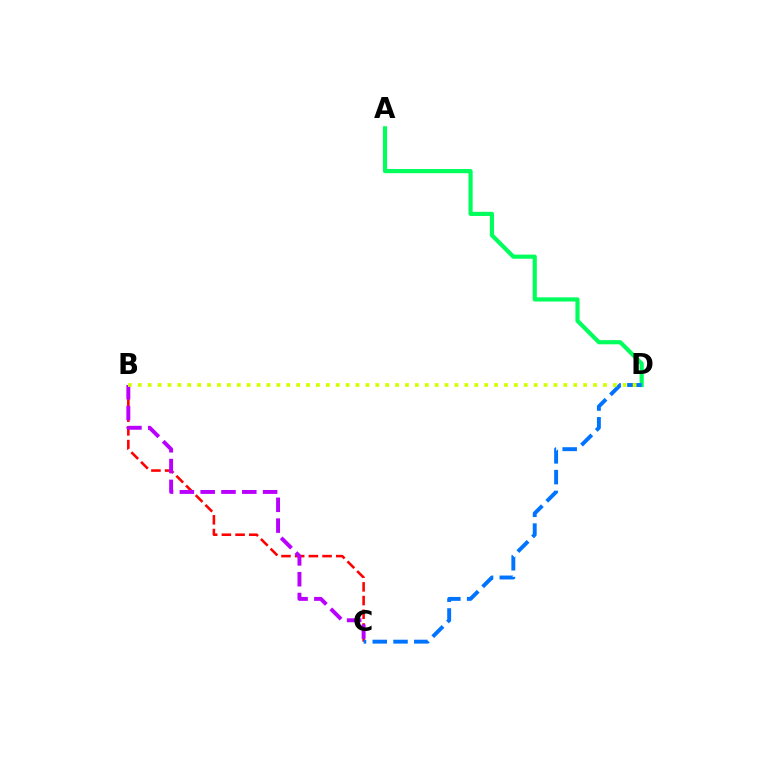{('B', 'C'): [{'color': '#ff0000', 'line_style': 'dashed', 'thickness': 1.86}, {'color': '#b900ff', 'line_style': 'dashed', 'thickness': 2.83}], ('A', 'D'): [{'color': '#00ff5c', 'line_style': 'solid', 'thickness': 3.0}], ('C', 'D'): [{'color': '#0074ff', 'line_style': 'dashed', 'thickness': 2.82}], ('B', 'D'): [{'color': '#d1ff00', 'line_style': 'dotted', 'thickness': 2.69}]}